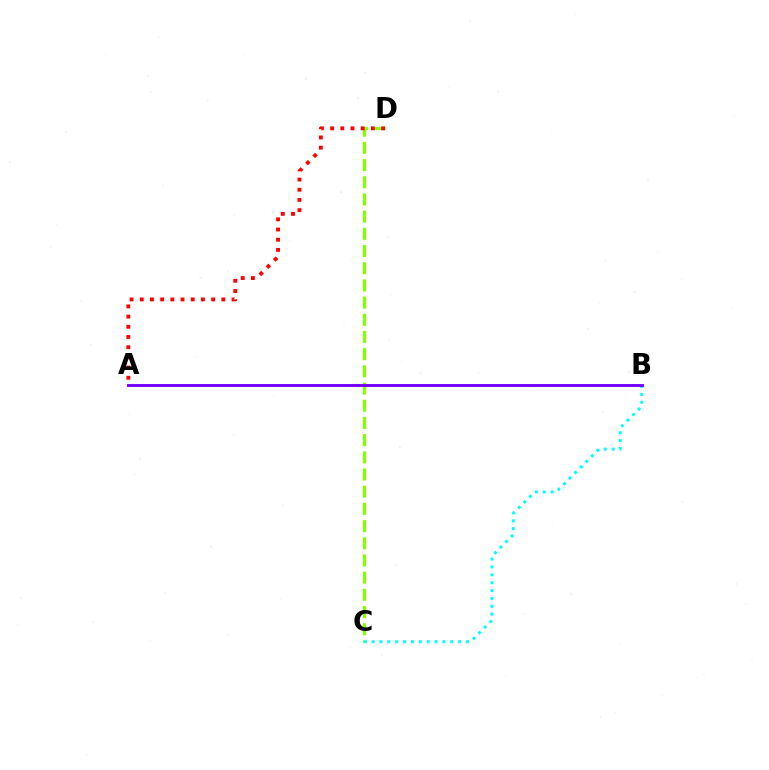{('C', 'D'): [{'color': '#84ff00', 'line_style': 'dashed', 'thickness': 2.34}], ('B', 'C'): [{'color': '#00fff6', 'line_style': 'dotted', 'thickness': 2.14}], ('A', 'D'): [{'color': '#ff0000', 'line_style': 'dotted', 'thickness': 2.77}], ('A', 'B'): [{'color': '#7200ff', 'line_style': 'solid', 'thickness': 2.09}]}